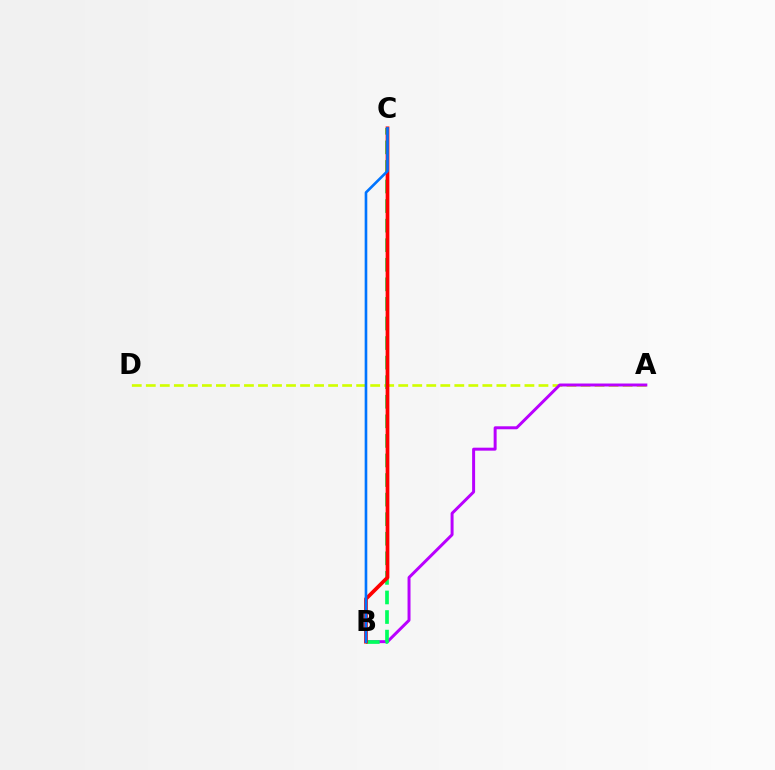{('A', 'D'): [{'color': '#d1ff00', 'line_style': 'dashed', 'thickness': 1.91}], ('A', 'B'): [{'color': '#b900ff', 'line_style': 'solid', 'thickness': 2.14}], ('B', 'C'): [{'color': '#00ff5c', 'line_style': 'dashed', 'thickness': 2.66}, {'color': '#ff0000', 'line_style': 'solid', 'thickness': 2.68}, {'color': '#0074ff', 'line_style': 'solid', 'thickness': 1.89}]}